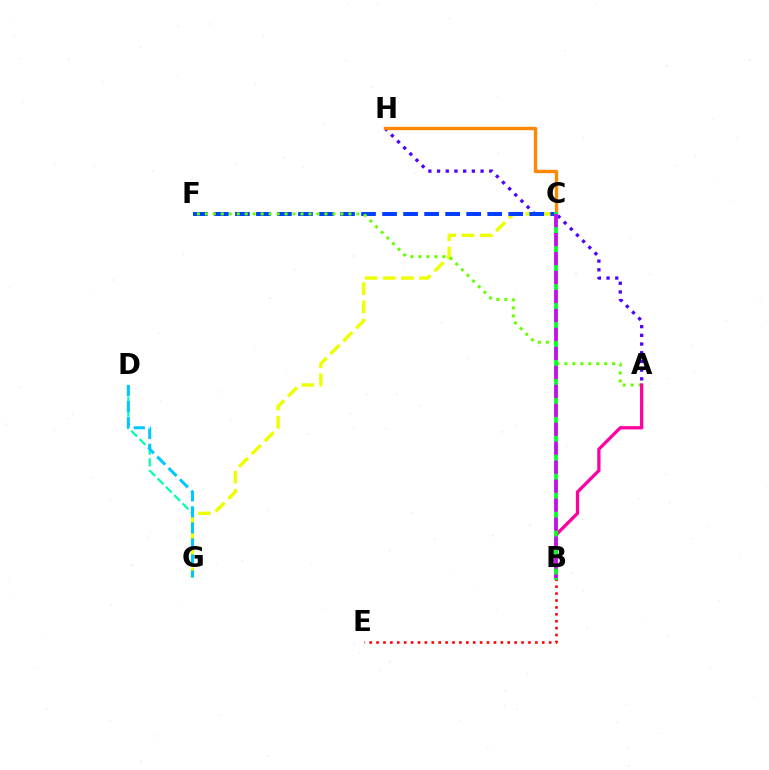{('A', 'H'): [{'color': '#4f00ff', 'line_style': 'dotted', 'thickness': 2.37}], ('D', 'G'): [{'color': '#00ffaf', 'line_style': 'dashed', 'thickness': 1.59}, {'color': '#00c7ff', 'line_style': 'dashed', 'thickness': 2.18}], ('C', 'G'): [{'color': '#eeff00', 'line_style': 'dashed', 'thickness': 2.47}], ('C', 'H'): [{'color': '#ff8800', 'line_style': 'solid', 'thickness': 2.43}], ('C', 'F'): [{'color': '#003fff', 'line_style': 'dashed', 'thickness': 2.86}], ('A', 'F'): [{'color': '#66ff00', 'line_style': 'dotted', 'thickness': 2.17}], ('A', 'B'): [{'color': '#ff00a0', 'line_style': 'solid', 'thickness': 2.35}], ('B', 'E'): [{'color': '#ff0000', 'line_style': 'dotted', 'thickness': 1.88}], ('B', 'C'): [{'color': '#00ff27', 'line_style': 'solid', 'thickness': 2.7}, {'color': '#d600ff', 'line_style': 'dashed', 'thickness': 2.58}]}